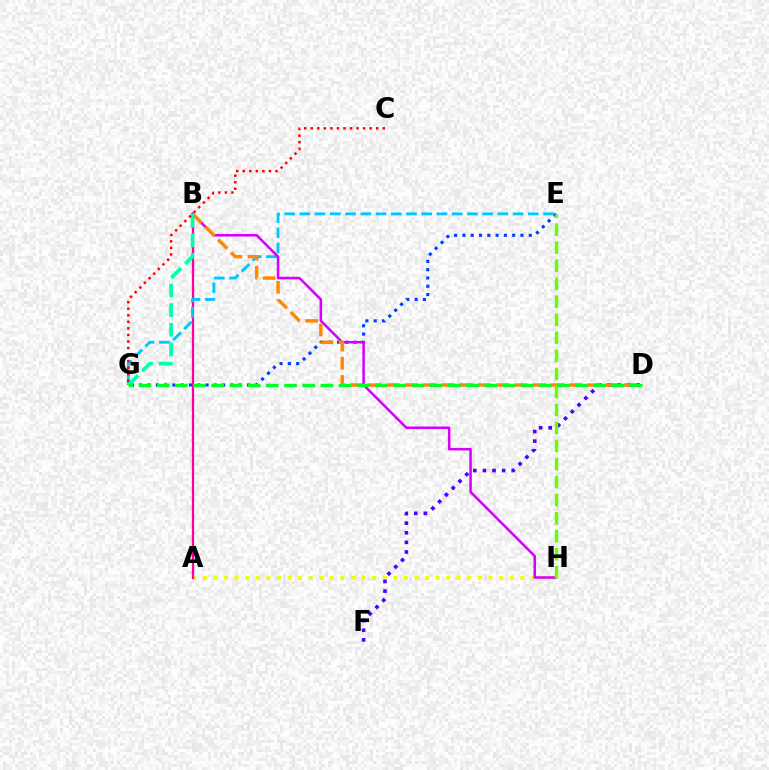{('E', 'G'): [{'color': '#003fff', 'line_style': 'dotted', 'thickness': 2.25}, {'color': '#00c7ff', 'line_style': 'dashed', 'thickness': 2.07}], ('A', 'H'): [{'color': '#eeff00', 'line_style': 'dotted', 'thickness': 2.87}], ('D', 'F'): [{'color': '#4f00ff', 'line_style': 'dotted', 'thickness': 2.61}], ('A', 'B'): [{'color': '#ff00a0', 'line_style': 'solid', 'thickness': 1.65}], ('B', 'H'): [{'color': '#d600ff', 'line_style': 'solid', 'thickness': 1.83}], ('B', 'D'): [{'color': '#ff8800', 'line_style': 'dashed', 'thickness': 2.48}], ('E', 'H'): [{'color': '#66ff00', 'line_style': 'dashed', 'thickness': 2.45}], ('B', 'G'): [{'color': '#00ffaf', 'line_style': 'dashed', 'thickness': 2.67}], ('D', 'G'): [{'color': '#00ff27', 'line_style': 'dashed', 'thickness': 2.47}], ('C', 'G'): [{'color': '#ff0000', 'line_style': 'dotted', 'thickness': 1.78}]}